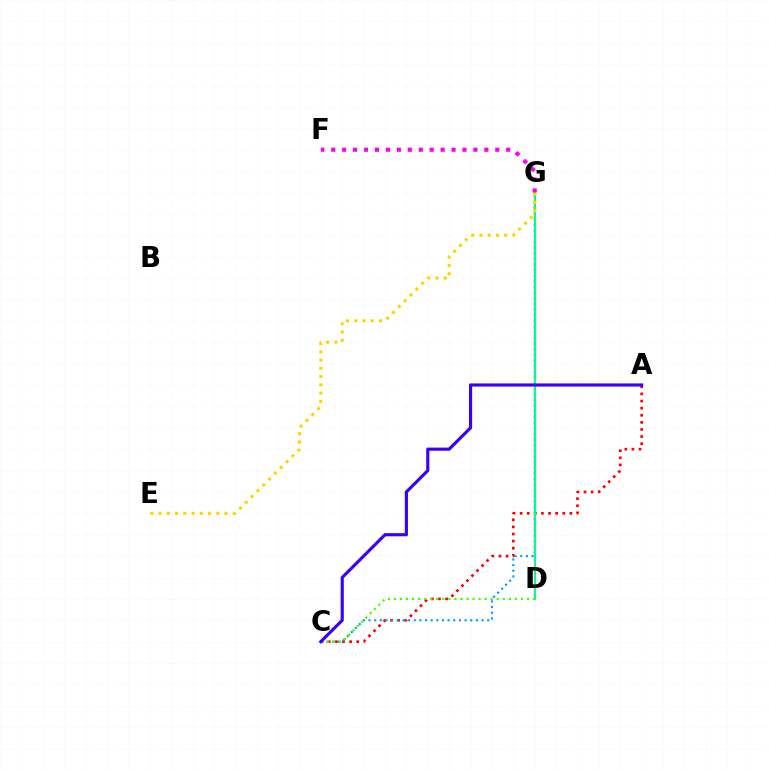{('A', 'C'): [{'color': '#ff0000', 'line_style': 'dotted', 'thickness': 1.93}, {'color': '#3700ff', 'line_style': 'solid', 'thickness': 2.26}], ('C', 'G'): [{'color': '#009eff', 'line_style': 'dotted', 'thickness': 1.53}], ('D', 'G'): [{'color': '#00ff86', 'line_style': 'solid', 'thickness': 1.56}], ('C', 'D'): [{'color': '#4fff00', 'line_style': 'dotted', 'thickness': 1.64}], ('E', 'G'): [{'color': '#ffd500', 'line_style': 'dotted', 'thickness': 2.24}], ('F', 'G'): [{'color': '#ff00ed', 'line_style': 'dotted', 'thickness': 2.97}]}